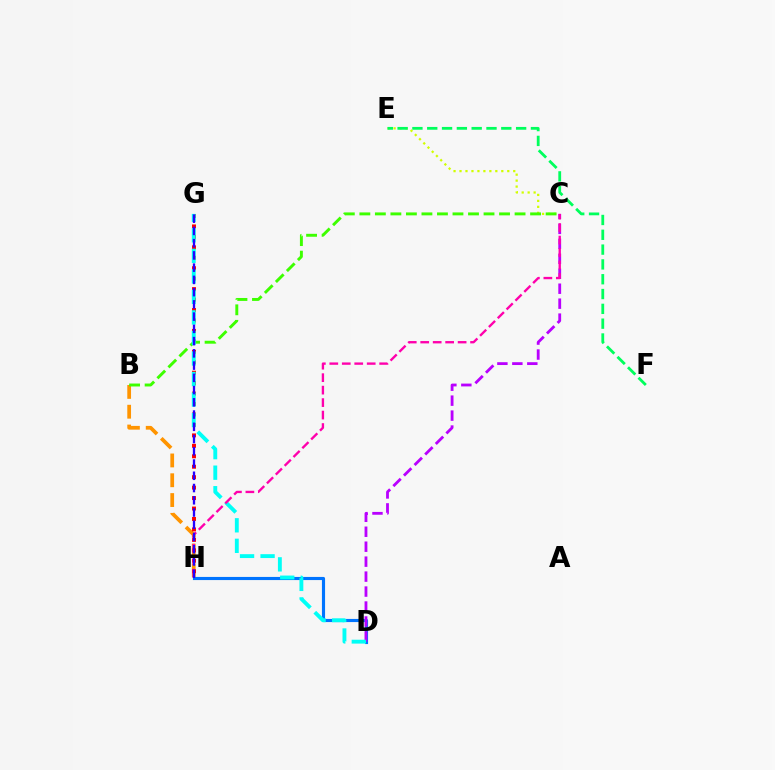{('B', 'H'): [{'color': '#ff9400', 'line_style': 'dashed', 'thickness': 2.69}], ('C', 'E'): [{'color': '#d1ff00', 'line_style': 'dotted', 'thickness': 1.62}], ('G', 'H'): [{'color': '#ff0000', 'line_style': 'dotted', 'thickness': 2.84}, {'color': '#2500ff', 'line_style': 'dashed', 'thickness': 1.66}], ('D', 'H'): [{'color': '#0074ff', 'line_style': 'solid', 'thickness': 2.25}], ('C', 'D'): [{'color': '#b900ff', 'line_style': 'dashed', 'thickness': 2.03}], ('B', 'C'): [{'color': '#3dff00', 'line_style': 'dashed', 'thickness': 2.11}], ('D', 'G'): [{'color': '#00fff6', 'line_style': 'dashed', 'thickness': 2.79}], ('C', 'H'): [{'color': '#ff00ac', 'line_style': 'dashed', 'thickness': 1.69}], ('E', 'F'): [{'color': '#00ff5c', 'line_style': 'dashed', 'thickness': 2.01}]}